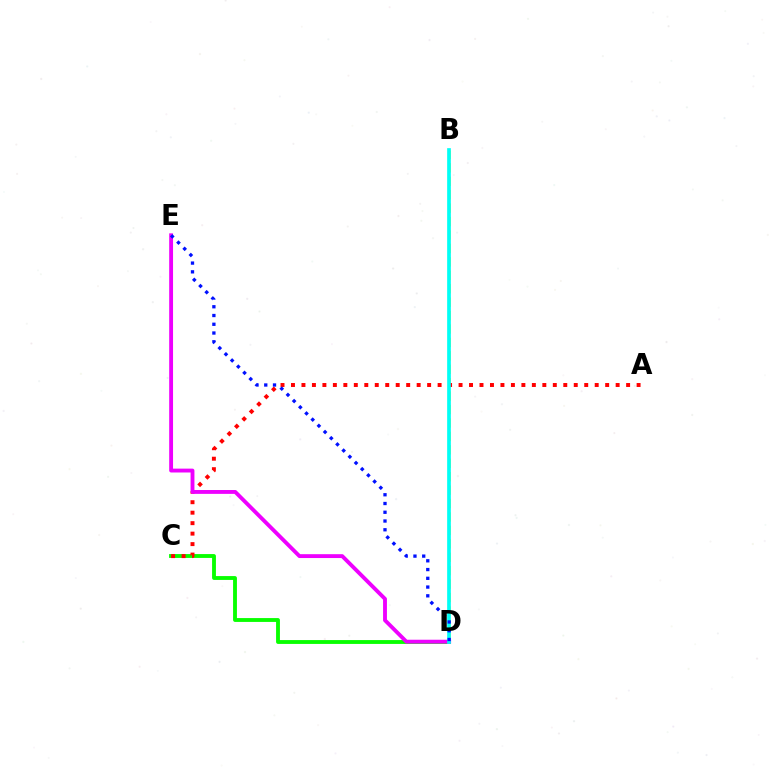{('B', 'D'): [{'color': '#fcf500', 'line_style': 'dashed', 'thickness': 1.82}, {'color': '#00fff6', 'line_style': 'solid', 'thickness': 2.65}], ('C', 'D'): [{'color': '#08ff00', 'line_style': 'solid', 'thickness': 2.78}], ('A', 'C'): [{'color': '#ff0000', 'line_style': 'dotted', 'thickness': 2.85}], ('D', 'E'): [{'color': '#ee00ff', 'line_style': 'solid', 'thickness': 2.78}, {'color': '#0010ff', 'line_style': 'dotted', 'thickness': 2.38}]}